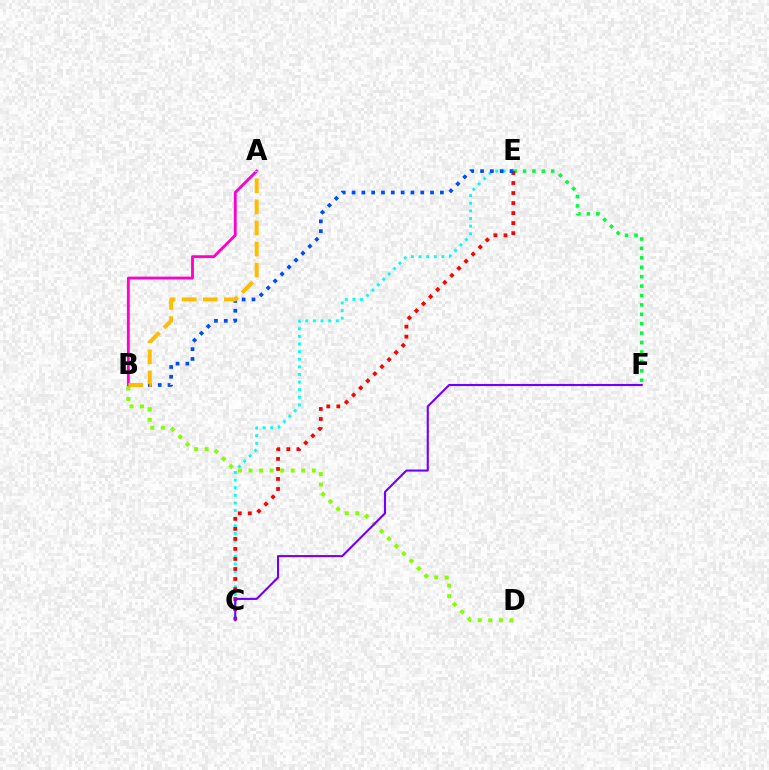{('A', 'B'): [{'color': '#ff00cf', 'line_style': 'solid', 'thickness': 2.05}, {'color': '#ffbd00', 'line_style': 'dashed', 'thickness': 2.86}], ('E', 'F'): [{'color': '#00ff39', 'line_style': 'dotted', 'thickness': 2.56}], ('C', 'E'): [{'color': '#00fff6', 'line_style': 'dotted', 'thickness': 2.07}, {'color': '#ff0000', 'line_style': 'dotted', 'thickness': 2.72}], ('B', 'D'): [{'color': '#84ff00', 'line_style': 'dotted', 'thickness': 2.86}], ('B', 'E'): [{'color': '#004bff', 'line_style': 'dotted', 'thickness': 2.67}], ('C', 'F'): [{'color': '#7200ff', 'line_style': 'solid', 'thickness': 1.52}]}